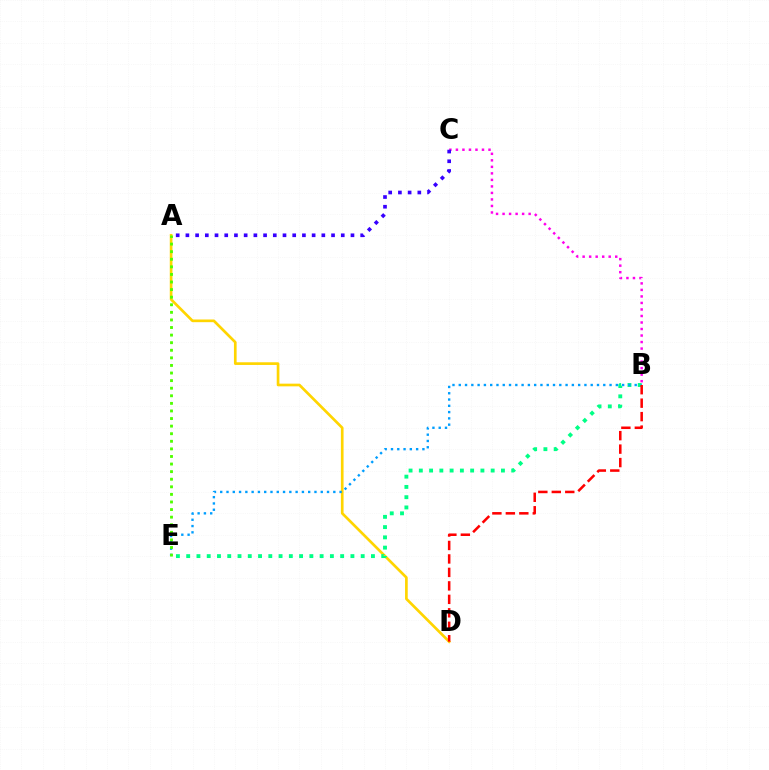{('B', 'C'): [{'color': '#ff00ed', 'line_style': 'dotted', 'thickness': 1.77}], ('A', 'D'): [{'color': '#ffd500', 'line_style': 'solid', 'thickness': 1.93}], ('B', 'E'): [{'color': '#00ff86', 'line_style': 'dotted', 'thickness': 2.79}, {'color': '#009eff', 'line_style': 'dotted', 'thickness': 1.71}], ('A', 'E'): [{'color': '#4fff00', 'line_style': 'dotted', 'thickness': 2.06}], ('B', 'D'): [{'color': '#ff0000', 'line_style': 'dashed', 'thickness': 1.83}], ('A', 'C'): [{'color': '#3700ff', 'line_style': 'dotted', 'thickness': 2.64}]}